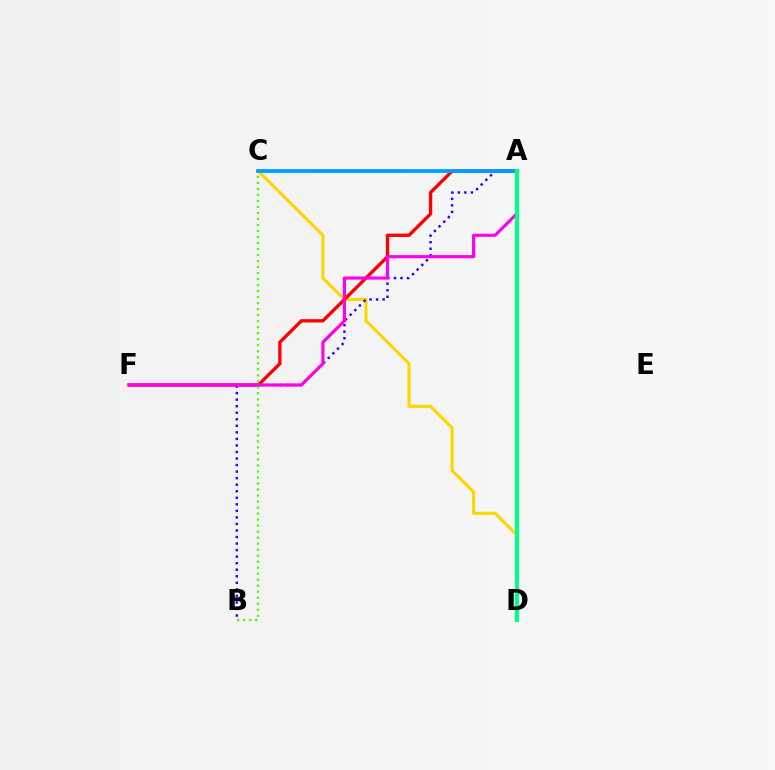{('C', 'D'): [{'color': '#ffd500', 'line_style': 'solid', 'thickness': 2.22}], ('A', 'F'): [{'color': '#ff0000', 'line_style': 'solid', 'thickness': 2.4}, {'color': '#ff00ed', 'line_style': 'solid', 'thickness': 2.27}], ('B', 'C'): [{'color': '#4fff00', 'line_style': 'dotted', 'thickness': 1.63}], ('A', 'B'): [{'color': '#3700ff', 'line_style': 'dotted', 'thickness': 1.78}], ('A', 'C'): [{'color': '#009eff', 'line_style': 'solid', 'thickness': 2.71}], ('A', 'D'): [{'color': '#00ff86', 'line_style': 'solid', 'thickness': 2.95}]}